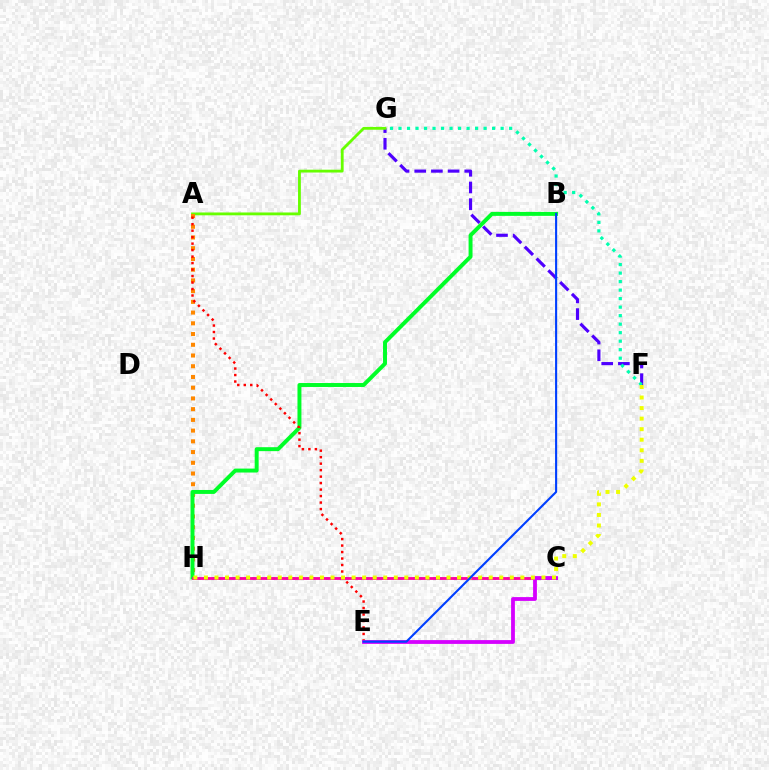{('F', 'G'): [{'color': '#4f00ff', 'line_style': 'dashed', 'thickness': 2.27}, {'color': '#00ffaf', 'line_style': 'dotted', 'thickness': 2.31}], ('C', 'H'): [{'color': '#00c7ff', 'line_style': 'dotted', 'thickness': 1.82}, {'color': '#ff00a0', 'line_style': 'solid', 'thickness': 2.03}], ('A', 'G'): [{'color': '#66ff00', 'line_style': 'solid', 'thickness': 2.03}], ('A', 'H'): [{'color': '#ff8800', 'line_style': 'dotted', 'thickness': 2.92}], ('B', 'H'): [{'color': '#00ff27', 'line_style': 'solid', 'thickness': 2.84}], ('A', 'E'): [{'color': '#ff0000', 'line_style': 'dotted', 'thickness': 1.76}], ('C', 'E'): [{'color': '#d600ff', 'line_style': 'solid', 'thickness': 2.73}], ('F', 'H'): [{'color': '#eeff00', 'line_style': 'dotted', 'thickness': 2.87}], ('B', 'E'): [{'color': '#003fff', 'line_style': 'solid', 'thickness': 1.52}]}